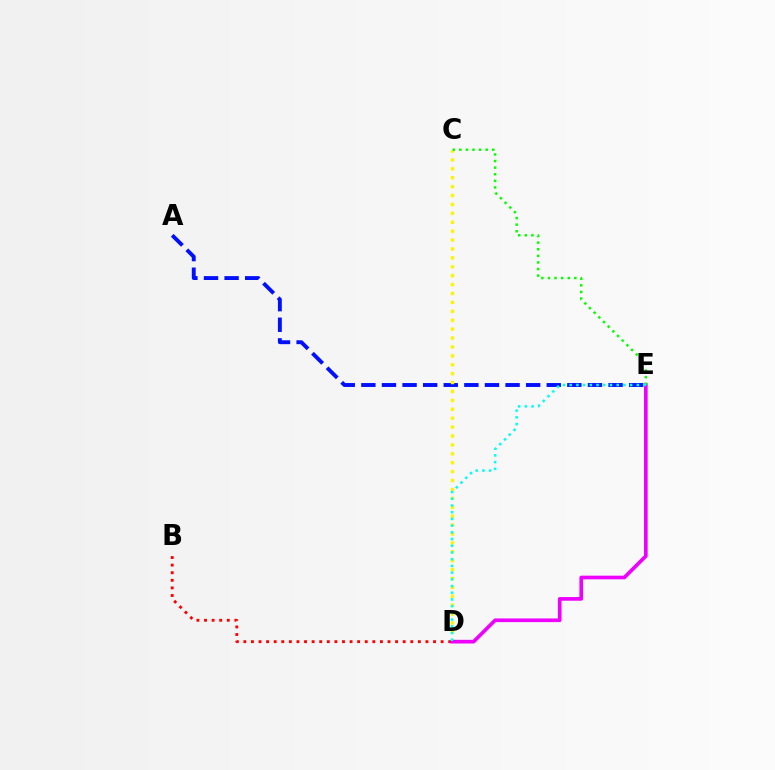{('A', 'E'): [{'color': '#0010ff', 'line_style': 'dashed', 'thickness': 2.8}], ('B', 'D'): [{'color': '#ff0000', 'line_style': 'dotted', 'thickness': 2.06}], ('C', 'D'): [{'color': '#fcf500', 'line_style': 'dotted', 'thickness': 2.42}], ('D', 'E'): [{'color': '#ee00ff', 'line_style': 'solid', 'thickness': 2.64}, {'color': '#00fff6', 'line_style': 'dotted', 'thickness': 1.82}], ('C', 'E'): [{'color': '#08ff00', 'line_style': 'dotted', 'thickness': 1.79}]}